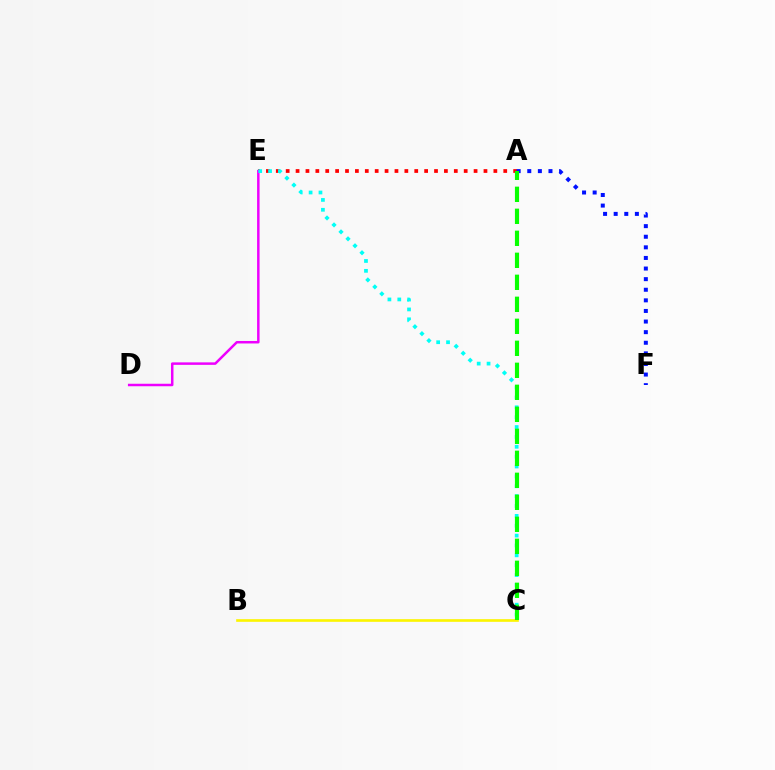{('B', 'C'): [{'color': '#fcf500', 'line_style': 'solid', 'thickness': 1.91}], ('A', 'E'): [{'color': '#ff0000', 'line_style': 'dotted', 'thickness': 2.69}], ('D', 'E'): [{'color': '#ee00ff', 'line_style': 'solid', 'thickness': 1.79}], ('A', 'F'): [{'color': '#0010ff', 'line_style': 'dotted', 'thickness': 2.88}], ('C', 'E'): [{'color': '#00fff6', 'line_style': 'dotted', 'thickness': 2.68}], ('A', 'C'): [{'color': '#08ff00', 'line_style': 'dashed', 'thickness': 2.99}]}